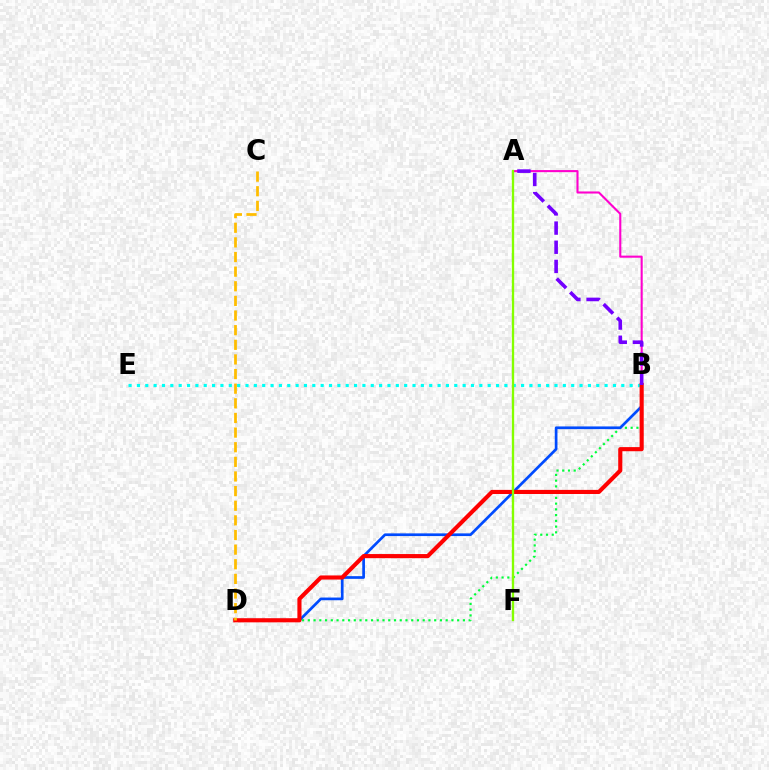{('A', 'B'): [{'color': '#ff00cf', 'line_style': 'solid', 'thickness': 1.5}, {'color': '#7200ff', 'line_style': 'dashed', 'thickness': 2.6}], ('B', 'D'): [{'color': '#00ff39', 'line_style': 'dotted', 'thickness': 1.56}, {'color': '#004bff', 'line_style': 'solid', 'thickness': 1.94}, {'color': '#ff0000', 'line_style': 'solid', 'thickness': 2.97}], ('B', 'E'): [{'color': '#00fff6', 'line_style': 'dotted', 'thickness': 2.27}], ('A', 'F'): [{'color': '#84ff00', 'line_style': 'solid', 'thickness': 1.68}], ('C', 'D'): [{'color': '#ffbd00', 'line_style': 'dashed', 'thickness': 1.99}]}